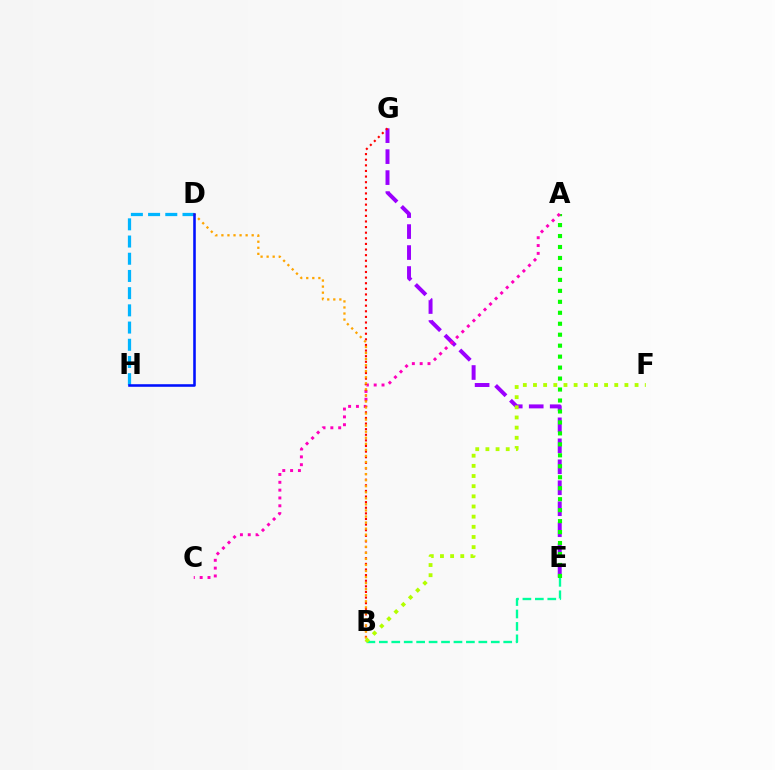{('E', 'G'): [{'color': '#9b00ff', 'line_style': 'dashed', 'thickness': 2.85}], ('A', 'E'): [{'color': '#08ff00', 'line_style': 'dotted', 'thickness': 2.98}], ('A', 'C'): [{'color': '#ff00bd', 'line_style': 'dotted', 'thickness': 2.13}], ('B', 'G'): [{'color': '#ff0000', 'line_style': 'dotted', 'thickness': 1.53}], ('D', 'H'): [{'color': '#00b5ff', 'line_style': 'dashed', 'thickness': 2.34}, {'color': '#0010ff', 'line_style': 'solid', 'thickness': 1.85}], ('B', 'E'): [{'color': '#00ff9d', 'line_style': 'dashed', 'thickness': 1.69}], ('B', 'D'): [{'color': '#ffa500', 'line_style': 'dotted', 'thickness': 1.65}], ('B', 'F'): [{'color': '#b3ff00', 'line_style': 'dotted', 'thickness': 2.76}]}